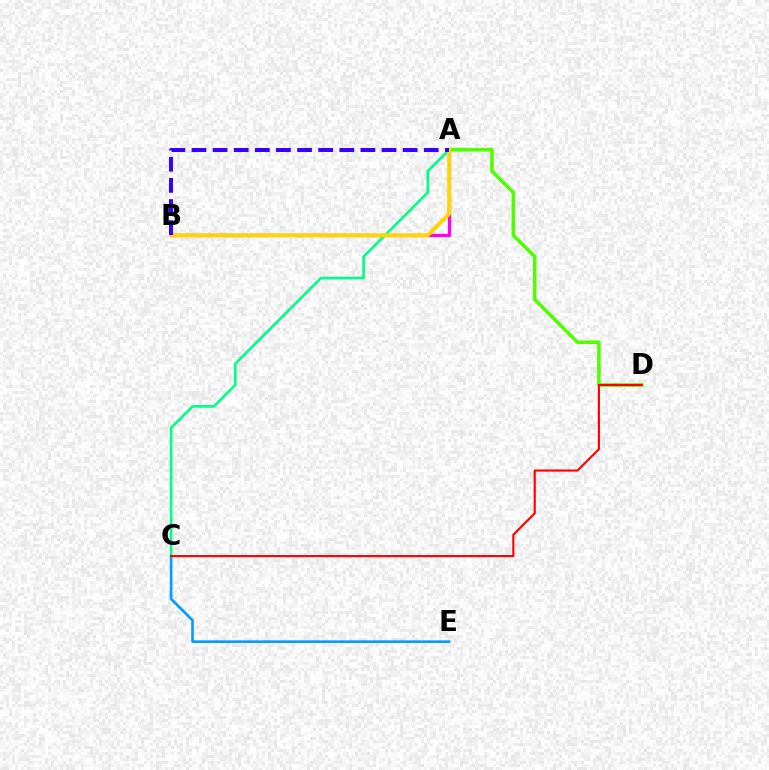{('A', 'B'): [{'color': '#ff00ed', 'line_style': 'solid', 'thickness': 2.32}, {'color': '#ffd500', 'line_style': 'solid', 'thickness': 2.79}, {'color': '#3700ff', 'line_style': 'dashed', 'thickness': 2.87}], ('C', 'E'): [{'color': '#009eff', 'line_style': 'solid', 'thickness': 1.89}], ('A', 'D'): [{'color': '#4fff00', 'line_style': 'solid', 'thickness': 2.55}], ('A', 'C'): [{'color': '#00ff86', 'line_style': 'solid', 'thickness': 1.9}], ('C', 'D'): [{'color': '#ff0000', 'line_style': 'solid', 'thickness': 1.54}]}